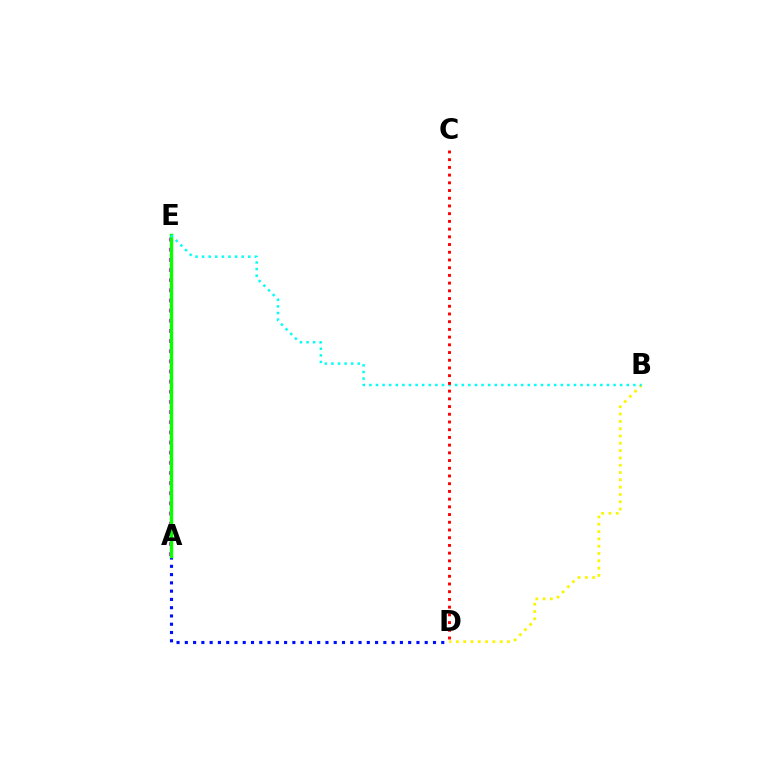{('A', 'D'): [{'color': '#0010ff', 'line_style': 'dotted', 'thickness': 2.25}], ('A', 'E'): [{'color': '#ee00ff', 'line_style': 'dotted', 'thickness': 2.76}, {'color': '#08ff00', 'line_style': 'solid', 'thickness': 2.44}], ('B', 'D'): [{'color': '#fcf500', 'line_style': 'dotted', 'thickness': 1.99}], ('B', 'E'): [{'color': '#00fff6', 'line_style': 'dotted', 'thickness': 1.79}], ('C', 'D'): [{'color': '#ff0000', 'line_style': 'dotted', 'thickness': 2.1}]}